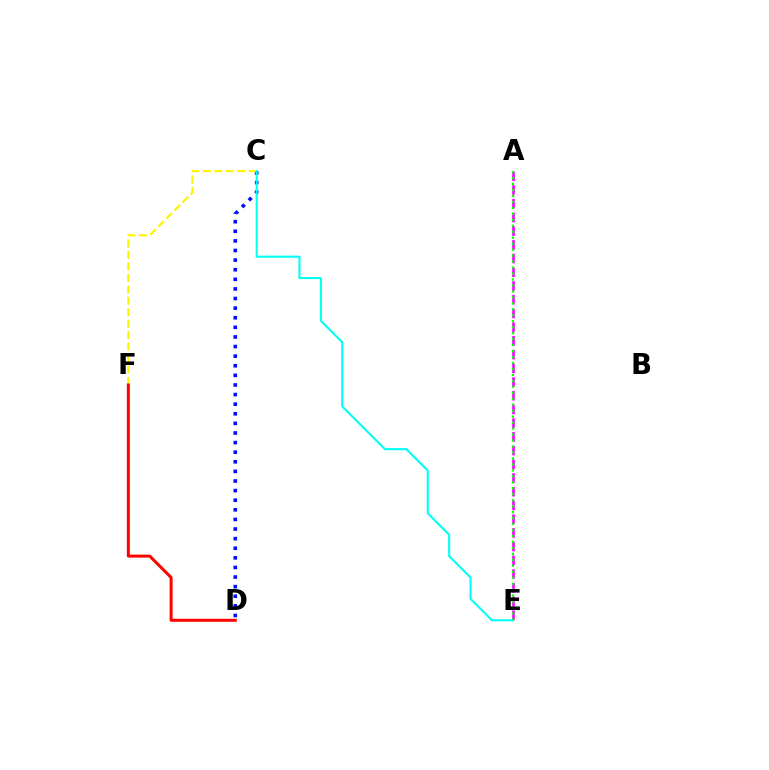{('C', 'D'): [{'color': '#0010ff', 'line_style': 'dotted', 'thickness': 2.61}], ('C', 'F'): [{'color': '#fcf500', 'line_style': 'dashed', 'thickness': 1.56}], ('C', 'E'): [{'color': '#00fff6', 'line_style': 'solid', 'thickness': 1.5}], ('A', 'E'): [{'color': '#ee00ff', 'line_style': 'dashed', 'thickness': 1.86}, {'color': '#08ff00', 'line_style': 'dotted', 'thickness': 1.62}], ('D', 'F'): [{'color': '#ff0000', 'line_style': 'solid', 'thickness': 2.16}]}